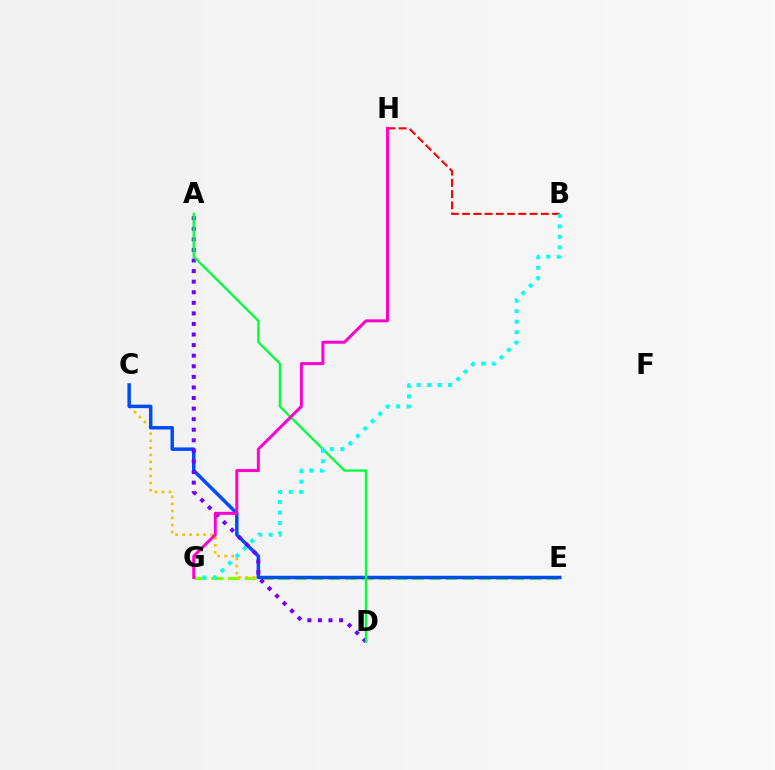{('B', 'H'): [{'color': '#ff0000', 'line_style': 'dashed', 'thickness': 1.53}], ('E', 'G'): [{'color': '#84ff00', 'line_style': 'dashed', 'thickness': 2.28}], ('C', 'E'): [{'color': '#ffbd00', 'line_style': 'dotted', 'thickness': 1.91}, {'color': '#004bff', 'line_style': 'solid', 'thickness': 2.5}], ('A', 'D'): [{'color': '#7200ff', 'line_style': 'dotted', 'thickness': 2.87}, {'color': '#00ff39', 'line_style': 'solid', 'thickness': 1.64}], ('B', 'G'): [{'color': '#00fff6', 'line_style': 'dotted', 'thickness': 2.85}], ('G', 'H'): [{'color': '#ff00cf', 'line_style': 'solid', 'thickness': 2.15}]}